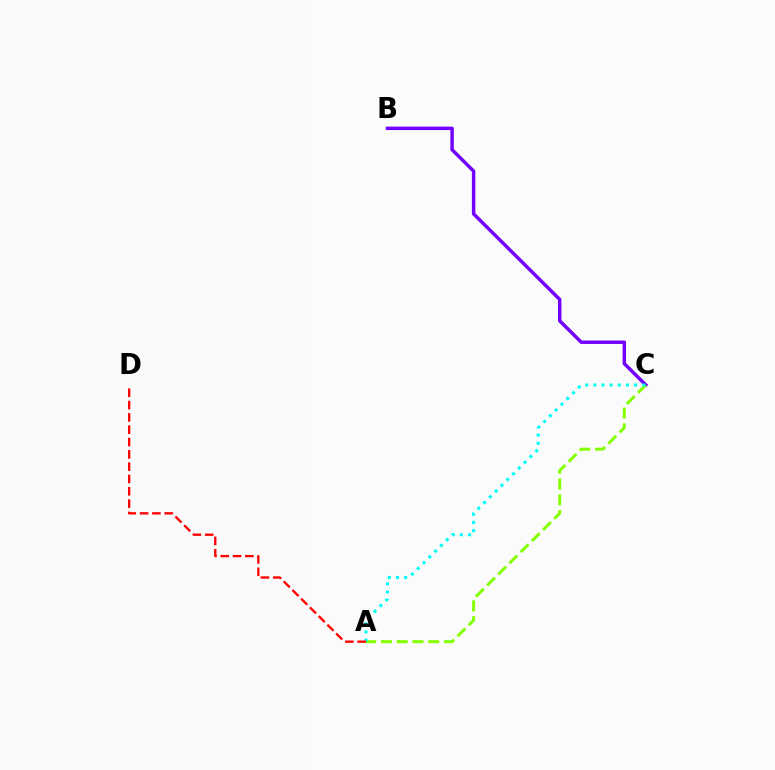{('B', 'C'): [{'color': '#7200ff', 'line_style': 'solid', 'thickness': 2.49}], ('A', 'C'): [{'color': '#84ff00', 'line_style': 'dashed', 'thickness': 2.14}, {'color': '#00fff6', 'line_style': 'dotted', 'thickness': 2.22}], ('A', 'D'): [{'color': '#ff0000', 'line_style': 'dashed', 'thickness': 1.67}]}